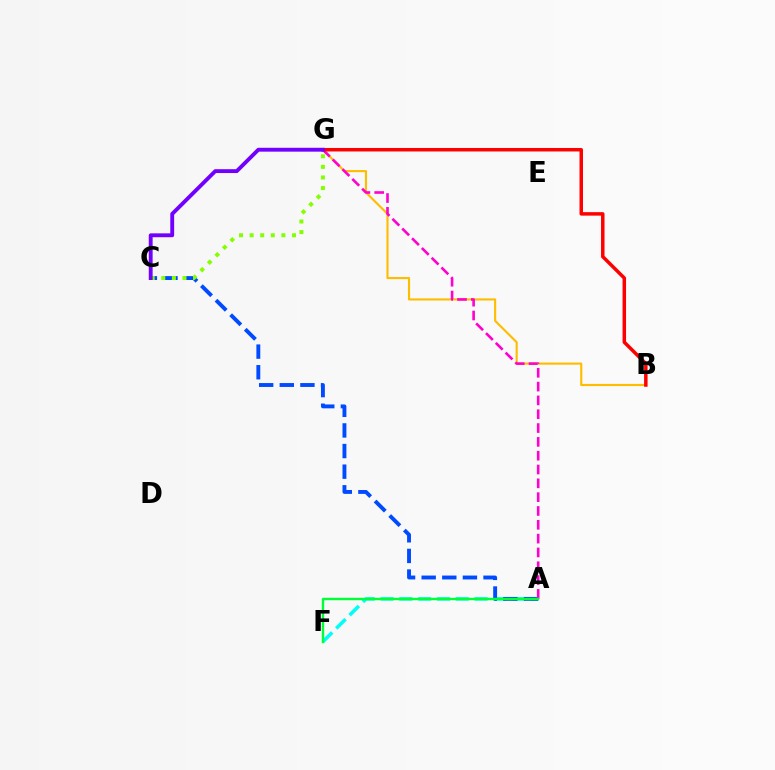{('A', 'F'): [{'color': '#00fff6', 'line_style': 'dashed', 'thickness': 2.55}, {'color': '#00ff39', 'line_style': 'solid', 'thickness': 1.74}], ('A', 'C'): [{'color': '#004bff', 'line_style': 'dashed', 'thickness': 2.8}], ('B', 'G'): [{'color': '#ffbd00', 'line_style': 'solid', 'thickness': 1.54}, {'color': '#ff0000', 'line_style': 'solid', 'thickness': 2.51}], ('A', 'G'): [{'color': '#ff00cf', 'line_style': 'dashed', 'thickness': 1.88}], ('C', 'G'): [{'color': '#84ff00', 'line_style': 'dotted', 'thickness': 2.88}, {'color': '#7200ff', 'line_style': 'solid', 'thickness': 2.78}]}